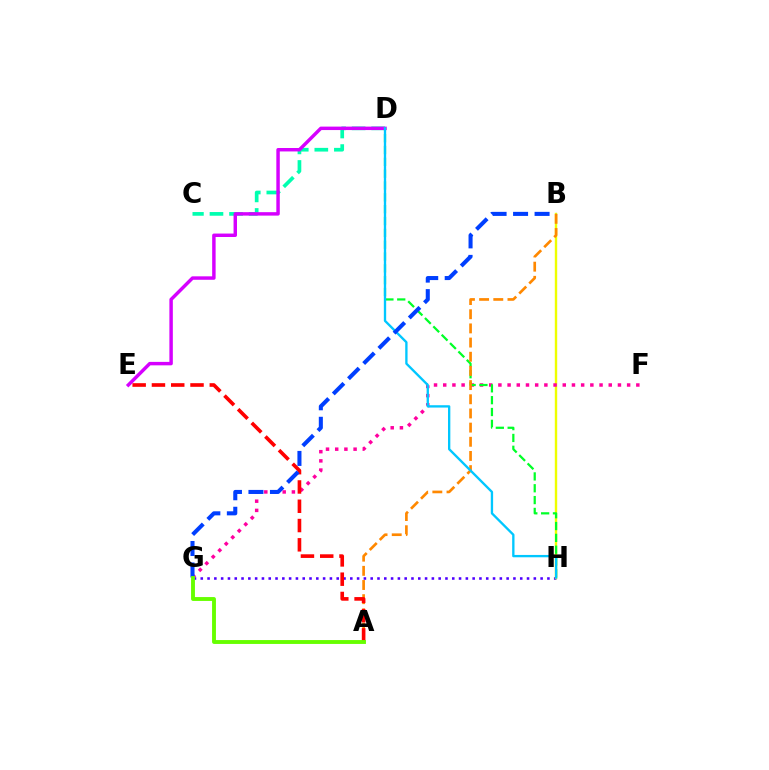{('G', 'H'): [{'color': '#4f00ff', 'line_style': 'dotted', 'thickness': 1.85}], ('B', 'H'): [{'color': '#eeff00', 'line_style': 'solid', 'thickness': 1.73}], ('C', 'D'): [{'color': '#00ffaf', 'line_style': 'dashed', 'thickness': 2.66}], ('F', 'G'): [{'color': '#ff00a0', 'line_style': 'dotted', 'thickness': 2.5}], ('D', 'H'): [{'color': '#00ff27', 'line_style': 'dashed', 'thickness': 1.61}, {'color': '#00c7ff', 'line_style': 'solid', 'thickness': 1.68}], ('A', 'B'): [{'color': '#ff8800', 'line_style': 'dashed', 'thickness': 1.93}], ('D', 'E'): [{'color': '#d600ff', 'line_style': 'solid', 'thickness': 2.48}], ('A', 'E'): [{'color': '#ff0000', 'line_style': 'dashed', 'thickness': 2.62}], ('B', 'G'): [{'color': '#003fff', 'line_style': 'dashed', 'thickness': 2.92}], ('A', 'G'): [{'color': '#66ff00', 'line_style': 'solid', 'thickness': 2.79}]}